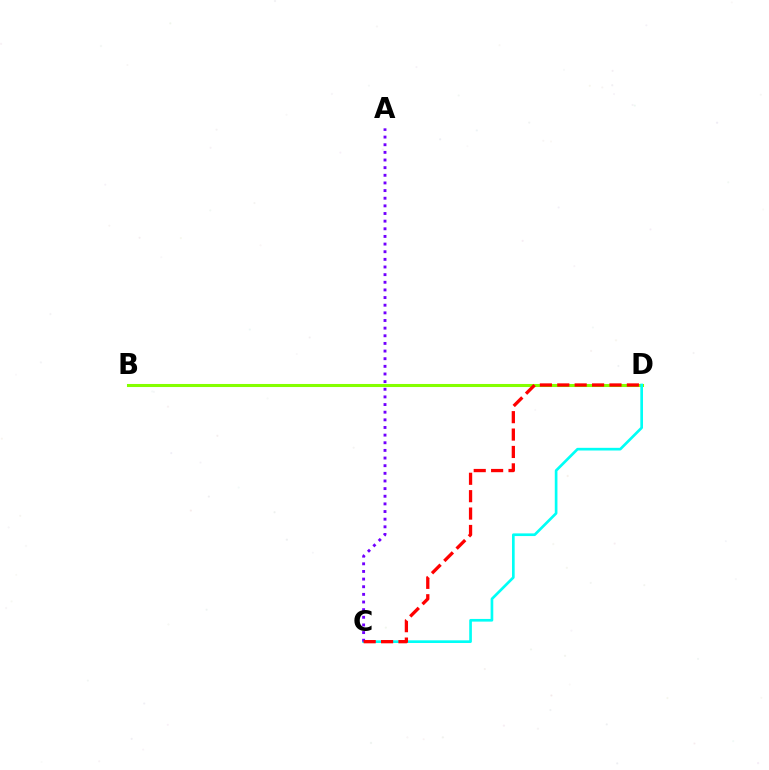{('B', 'D'): [{'color': '#84ff00', 'line_style': 'solid', 'thickness': 2.2}], ('C', 'D'): [{'color': '#00fff6', 'line_style': 'solid', 'thickness': 1.92}, {'color': '#ff0000', 'line_style': 'dashed', 'thickness': 2.36}], ('A', 'C'): [{'color': '#7200ff', 'line_style': 'dotted', 'thickness': 2.08}]}